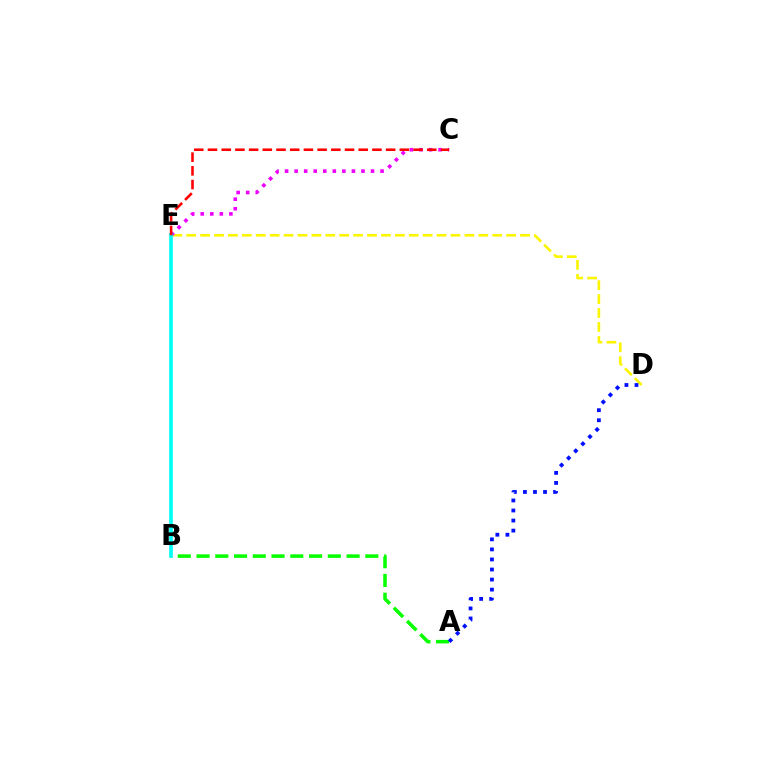{('D', 'E'): [{'color': '#fcf500', 'line_style': 'dashed', 'thickness': 1.89}], ('A', 'B'): [{'color': '#08ff00', 'line_style': 'dashed', 'thickness': 2.55}], ('A', 'D'): [{'color': '#0010ff', 'line_style': 'dotted', 'thickness': 2.73}], ('C', 'E'): [{'color': '#ee00ff', 'line_style': 'dotted', 'thickness': 2.59}, {'color': '#ff0000', 'line_style': 'dashed', 'thickness': 1.86}], ('B', 'E'): [{'color': '#00fff6', 'line_style': 'solid', 'thickness': 2.64}]}